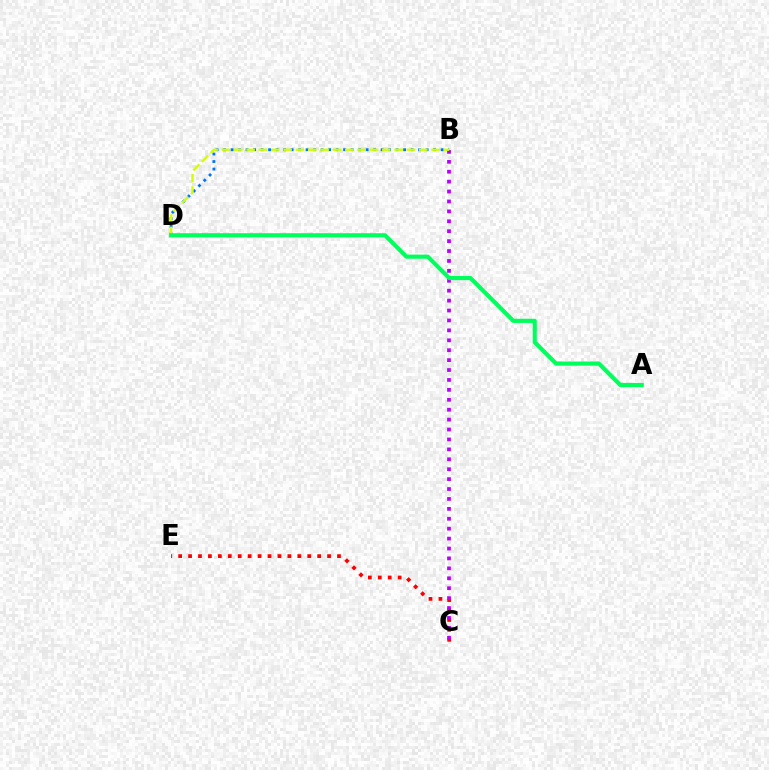{('C', 'E'): [{'color': '#ff0000', 'line_style': 'dotted', 'thickness': 2.7}], ('B', 'C'): [{'color': '#b900ff', 'line_style': 'dotted', 'thickness': 2.69}], ('B', 'D'): [{'color': '#0074ff', 'line_style': 'dotted', 'thickness': 2.04}, {'color': '#d1ff00', 'line_style': 'dashed', 'thickness': 1.68}], ('A', 'D'): [{'color': '#00ff5c', 'line_style': 'solid', 'thickness': 2.98}]}